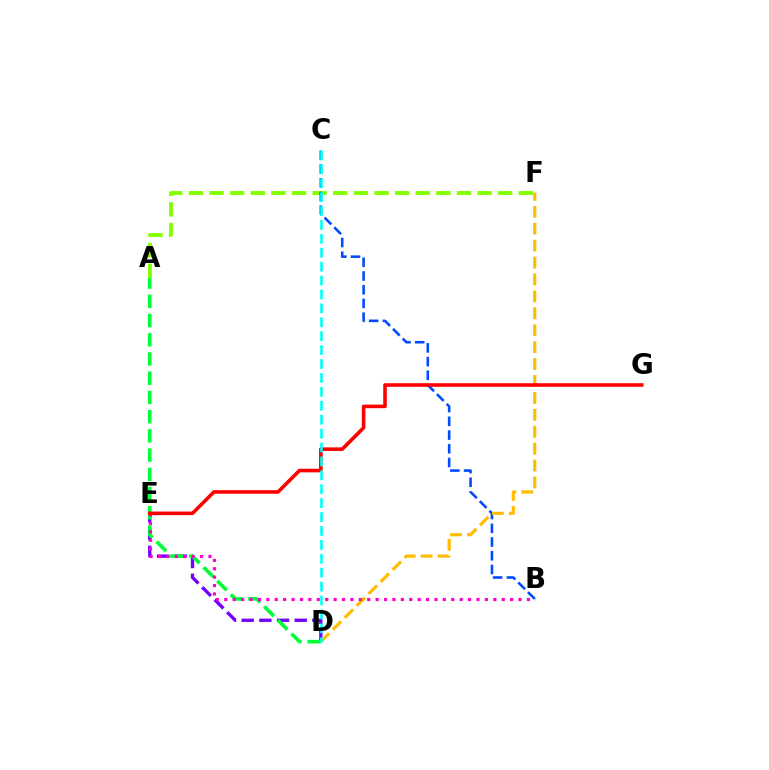{('A', 'F'): [{'color': '#84ff00', 'line_style': 'dashed', 'thickness': 2.8}], ('D', 'E'): [{'color': '#7200ff', 'line_style': 'dashed', 'thickness': 2.4}], ('B', 'C'): [{'color': '#004bff', 'line_style': 'dashed', 'thickness': 1.86}], ('D', 'F'): [{'color': '#ffbd00', 'line_style': 'dashed', 'thickness': 2.3}], ('A', 'D'): [{'color': '#00ff39', 'line_style': 'dashed', 'thickness': 2.61}], ('B', 'E'): [{'color': '#ff00cf', 'line_style': 'dotted', 'thickness': 2.28}], ('E', 'G'): [{'color': '#ff0000', 'line_style': 'solid', 'thickness': 2.58}], ('C', 'D'): [{'color': '#00fff6', 'line_style': 'dashed', 'thickness': 1.89}]}